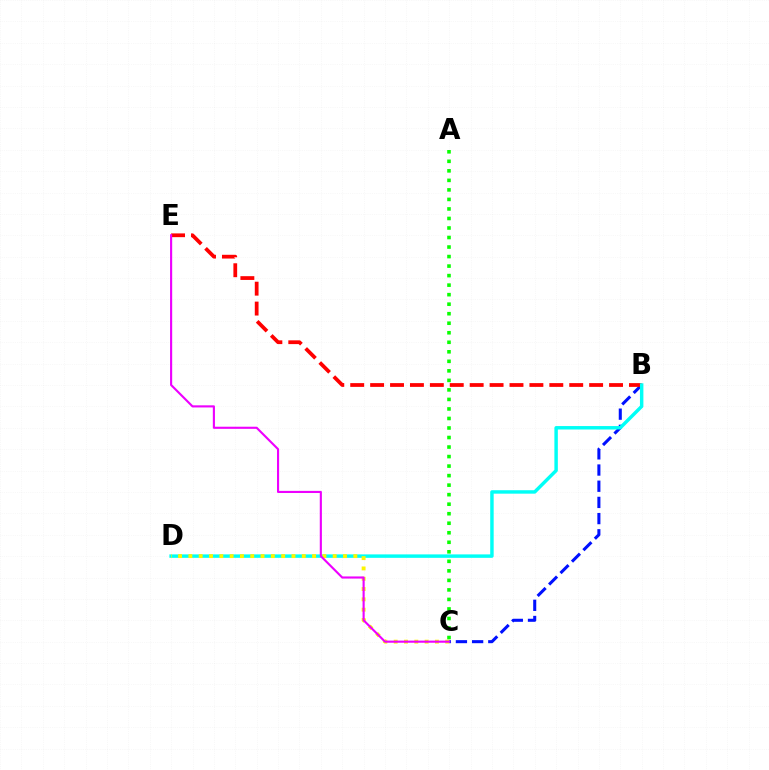{('B', 'C'): [{'color': '#0010ff', 'line_style': 'dashed', 'thickness': 2.2}], ('B', 'E'): [{'color': '#ff0000', 'line_style': 'dashed', 'thickness': 2.7}], ('B', 'D'): [{'color': '#00fff6', 'line_style': 'solid', 'thickness': 2.48}], ('C', 'D'): [{'color': '#fcf500', 'line_style': 'dotted', 'thickness': 2.8}], ('C', 'E'): [{'color': '#ee00ff', 'line_style': 'solid', 'thickness': 1.53}], ('A', 'C'): [{'color': '#08ff00', 'line_style': 'dotted', 'thickness': 2.59}]}